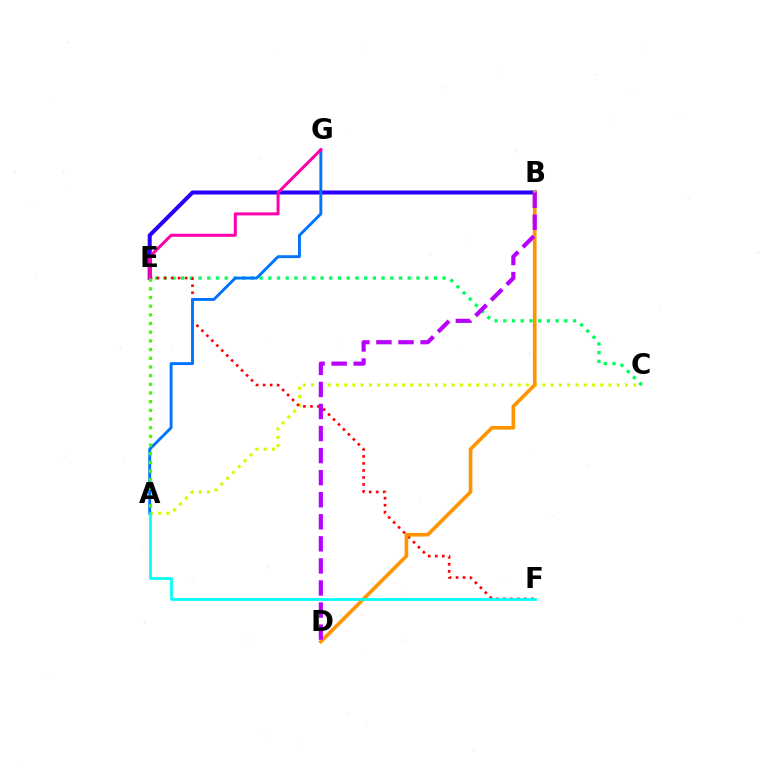{('A', 'C'): [{'color': '#d1ff00', 'line_style': 'dotted', 'thickness': 2.24}], ('B', 'E'): [{'color': '#2500ff', 'line_style': 'solid', 'thickness': 2.9}], ('C', 'E'): [{'color': '#00ff5c', 'line_style': 'dotted', 'thickness': 2.37}], ('E', 'F'): [{'color': '#ff0000', 'line_style': 'dotted', 'thickness': 1.91}], ('B', 'D'): [{'color': '#ff9400', 'line_style': 'solid', 'thickness': 2.62}, {'color': '#b900ff', 'line_style': 'dashed', 'thickness': 3.0}], ('A', 'G'): [{'color': '#0074ff', 'line_style': 'solid', 'thickness': 2.09}], ('E', 'G'): [{'color': '#ff00ac', 'line_style': 'solid', 'thickness': 2.17}], ('A', 'F'): [{'color': '#00fff6', 'line_style': 'solid', 'thickness': 1.95}], ('A', 'E'): [{'color': '#3dff00', 'line_style': 'dotted', 'thickness': 2.36}]}